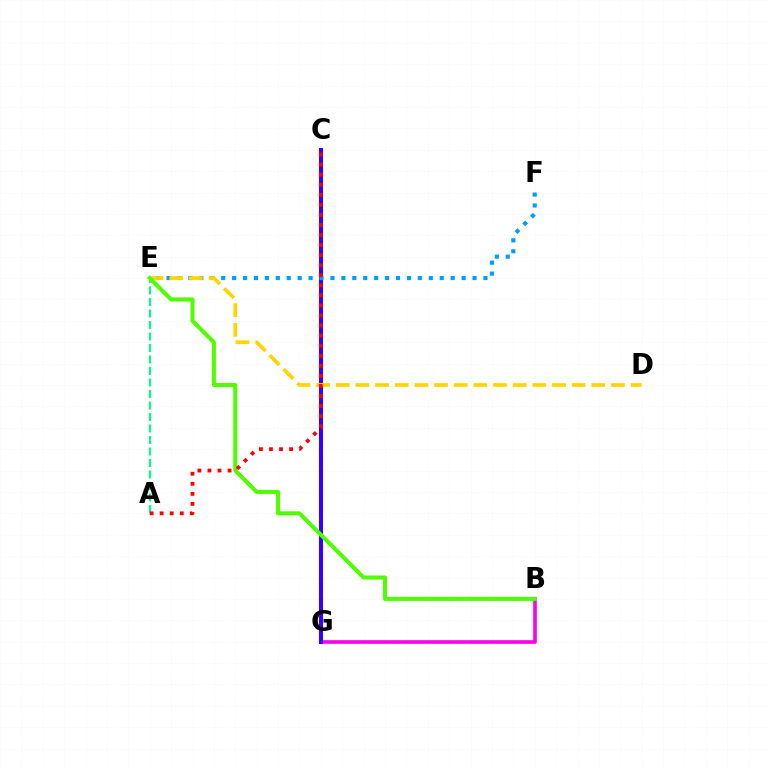{('B', 'G'): [{'color': '#ff00ed', 'line_style': 'solid', 'thickness': 2.63}], ('C', 'G'): [{'color': '#3700ff', 'line_style': 'solid', 'thickness': 2.92}], ('E', 'F'): [{'color': '#009eff', 'line_style': 'dotted', 'thickness': 2.97}], ('D', 'E'): [{'color': '#ffd500', 'line_style': 'dashed', 'thickness': 2.67}], ('A', 'E'): [{'color': '#00ff86', 'line_style': 'dashed', 'thickness': 1.56}], ('B', 'E'): [{'color': '#4fff00', 'line_style': 'solid', 'thickness': 2.91}], ('A', 'C'): [{'color': '#ff0000', 'line_style': 'dotted', 'thickness': 2.73}]}